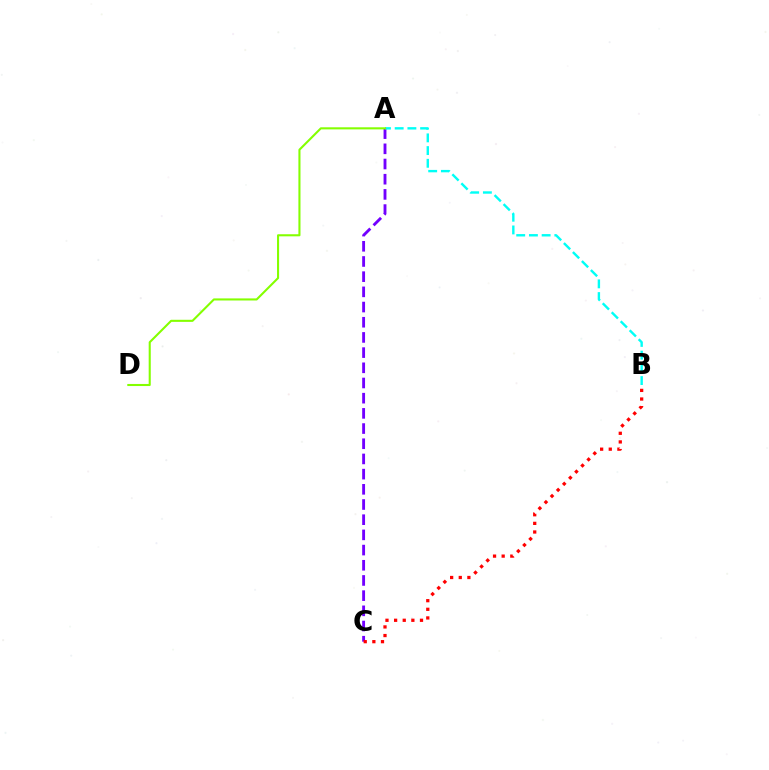{('A', 'C'): [{'color': '#7200ff', 'line_style': 'dashed', 'thickness': 2.06}], ('A', 'B'): [{'color': '#00fff6', 'line_style': 'dashed', 'thickness': 1.73}], ('B', 'C'): [{'color': '#ff0000', 'line_style': 'dotted', 'thickness': 2.34}], ('A', 'D'): [{'color': '#84ff00', 'line_style': 'solid', 'thickness': 1.5}]}